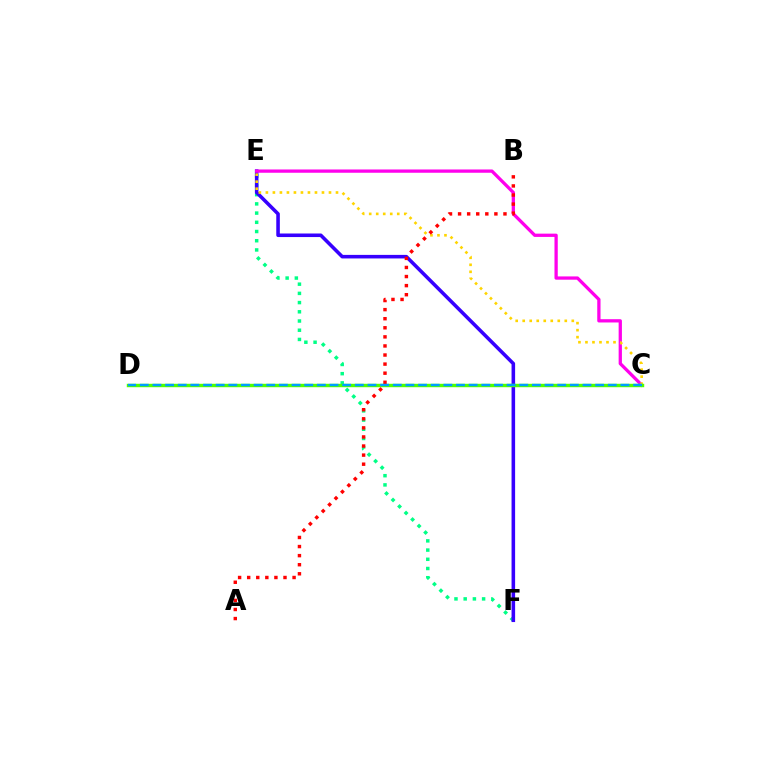{('E', 'F'): [{'color': '#00ff86', 'line_style': 'dotted', 'thickness': 2.5}, {'color': '#3700ff', 'line_style': 'solid', 'thickness': 2.57}], ('C', 'E'): [{'color': '#ff00ed', 'line_style': 'solid', 'thickness': 2.36}, {'color': '#ffd500', 'line_style': 'dotted', 'thickness': 1.9}], ('C', 'D'): [{'color': '#4fff00', 'line_style': 'solid', 'thickness': 2.46}, {'color': '#009eff', 'line_style': 'dashed', 'thickness': 1.72}], ('A', 'B'): [{'color': '#ff0000', 'line_style': 'dotted', 'thickness': 2.47}]}